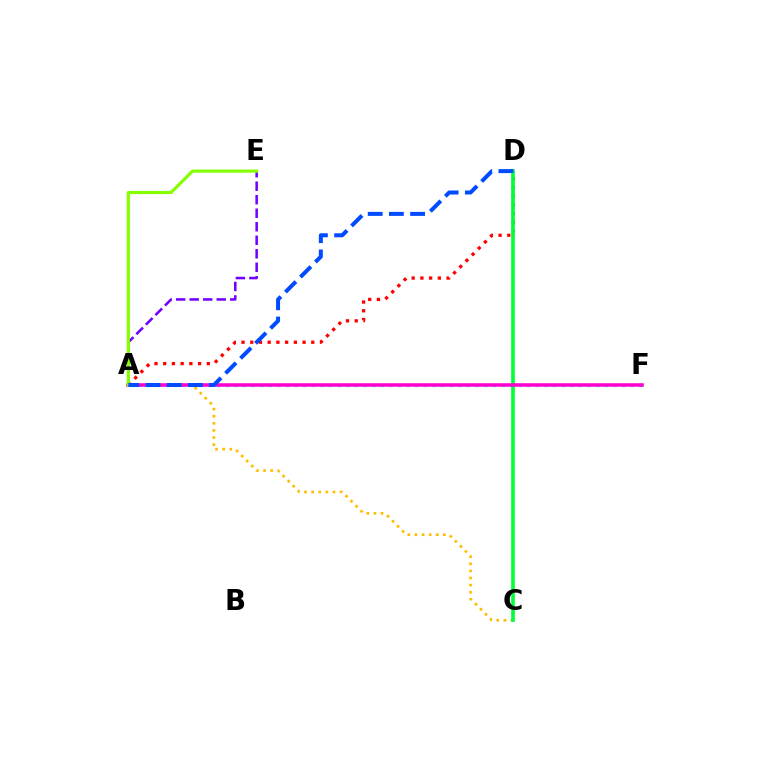{('A', 'D'): [{'color': '#ff0000', 'line_style': 'dotted', 'thickness': 2.37}, {'color': '#004bff', 'line_style': 'dashed', 'thickness': 2.88}], ('A', 'F'): [{'color': '#00fff6', 'line_style': 'dotted', 'thickness': 2.34}, {'color': '#ff00cf', 'line_style': 'solid', 'thickness': 2.55}], ('A', 'C'): [{'color': '#ffbd00', 'line_style': 'dotted', 'thickness': 1.93}], ('C', 'D'): [{'color': '#00ff39', 'line_style': 'solid', 'thickness': 2.63}], ('A', 'E'): [{'color': '#7200ff', 'line_style': 'dashed', 'thickness': 1.84}, {'color': '#84ff00', 'line_style': 'solid', 'thickness': 2.28}]}